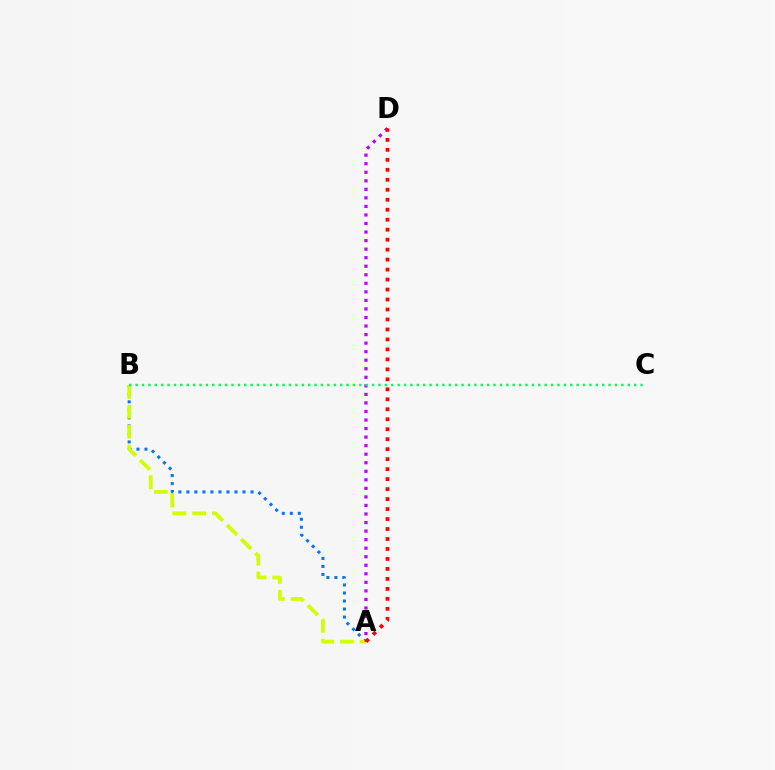{('A', 'B'): [{'color': '#0074ff', 'line_style': 'dotted', 'thickness': 2.18}, {'color': '#d1ff00', 'line_style': 'dashed', 'thickness': 2.7}], ('A', 'D'): [{'color': '#b900ff', 'line_style': 'dotted', 'thickness': 2.32}, {'color': '#ff0000', 'line_style': 'dotted', 'thickness': 2.71}], ('B', 'C'): [{'color': '#00ff5c', 'line_style': 'dotted', 'thickness': 1.74}]}